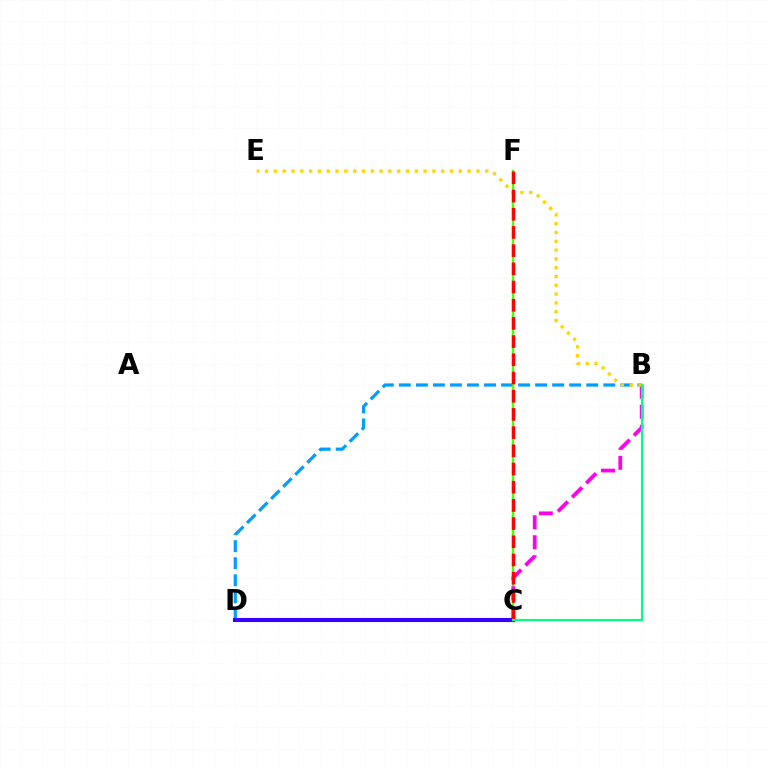{('B', 'D'): [{'color': '#009eff', 'line_style': 'dashed', 'thickness': 2.31}], ('C', 'F'): [{'color': '#4fff00', 'line_style': 'solid', 'thickness': 1.65}, {'color': '#ff0000', 'line_style': 'dashed', 'thickness': 2.47}], ('B', 'C'): [{'color': '#ff00ed', 'line_style': 'dashed', 'thickness': 2.71}, {'color': '#00ff86', 'line_style': 'solid', 'thickness': 1.55}], ('C', 'D'): [{'color': '#3700ff', 'line_style': 'solid', 'thickness': 2.95}], ('B', 'E'): [{'color': '#ffd500', 'line_style': 'dotted', 'thickness': 2.39}]}